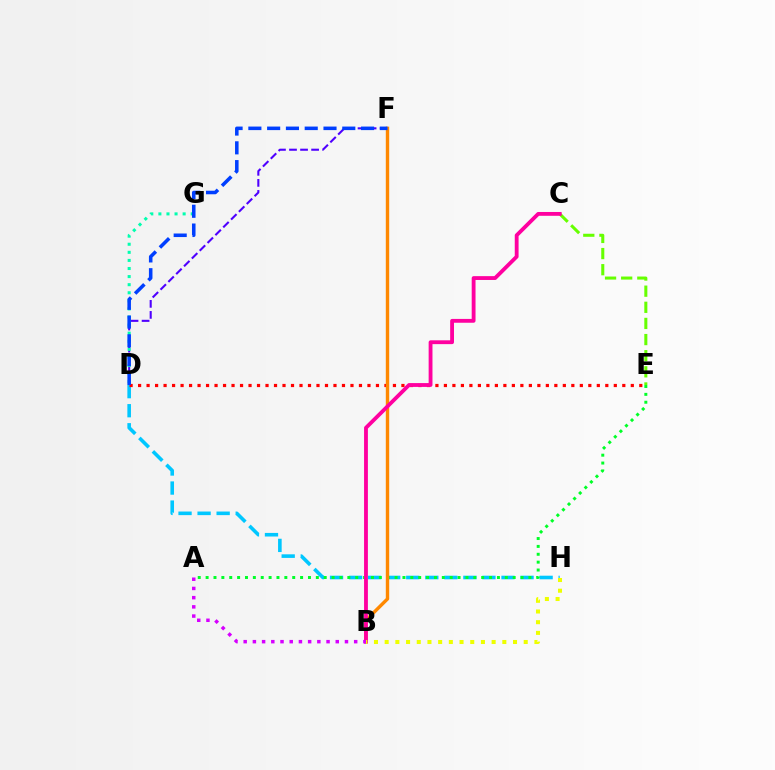{('D', 'H'): [{'color': '#00c7ff', 'line_style': 'dashed', 'thickness': 2.59}], ('D', 'F'): [{'color': '#4f00ff', 'line_style': 'dashed', 'thickness': 1.5}, {'color': '#003fff', 'line_style': 'dashed', 'thickness': 2.55}], ('A', 'E'): [{'color': '#00ff27', 'line_style': 'dotted', 'thickness': 2.14}], ('C', 'E'): [{'color': '#66ff00', 'line_style': 'dashed', 'thickness': 2.19}], ('D', 'E'): [{'color': '#ff0000', 'line_style': 'dotted', 'thickness': 2.31}], ('B', 'F'): [{'color': '#ff8800', 'line_style': 'solid', 'thickness': 2.45}], ('D', 'G'): [{'color': '#00ffaf', 'line_style': 'dotted', 'thickness': 2.2}], ('B', 'C'): [{'color': '#ff00a0', 'line_style': 'solid', 'thickness': 2.76}], ('A', 'B'): [{'color': '#d600ff', 'line_style': 'dotted', 'thickness': 2.5}], ('B', 'H'): [{'color': '#eeff00', 'line_style': 'dotted', 'thickness': 2.91}]}